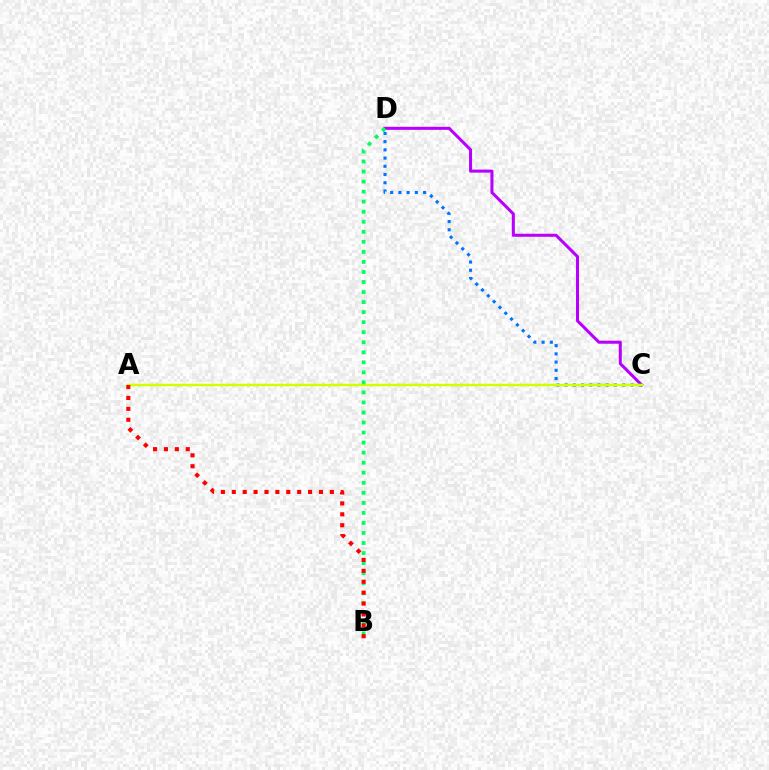{('C', 'D'): [{'color': '#b900ff', 'line_style': 'solid', 'thickness': 2.19}, {'color': '#0074ff', 'line_style': 'dotted', 'thickness': 2.23}], ('A', 'C'): [{'color': '#d1ff00', 'line_style': 'solid', 'thickness': 1.79}], ('B', 'D'): [{'color': '#00ff5c', 'line_style': 'dotted', 'thickness': 2.73}], ('A', 'B'): [{'color': '#ff0000', 'line_style': 'dotted', 'thickness': 2.96}]}